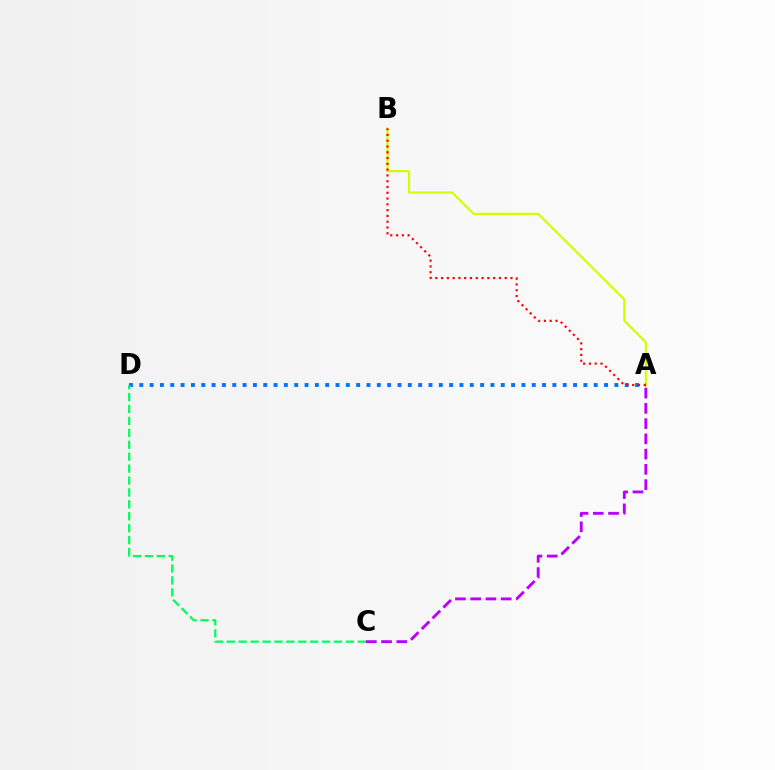{('A', 'B'): [{'color': '#d1ff00', 'line_style': 'solid', 'thickness': 1.57}, {'color': '#ff0000', 'line_style': 'dotted', 'thickness': 1.57}], ('A', 'C'): [{'color': '#b900ff', 'line_style': 'dashed', 'thickness': 2.07}], ('A', 'D'): [{'color': '#0074ff', 'line_style': 'dotted', 'thickness': 2.81}], ('C', 'D'): [{'color': '#00ff5c', 'line_style': 'dashed', 'thickness': 1.62}]}